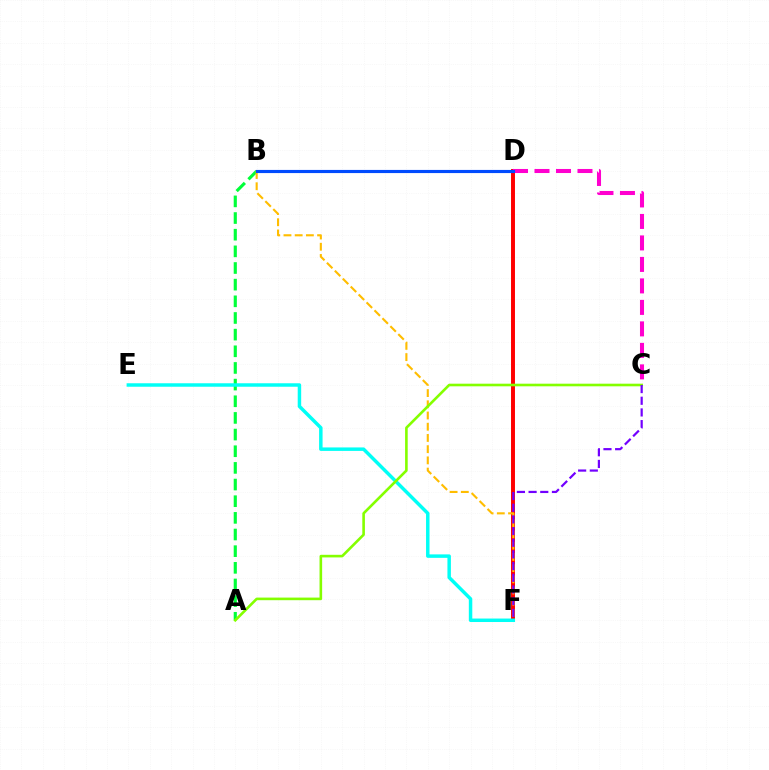{('D', 'F'): [{'color': '#ff0000', 'line_style': 'solid', 'thickness': 2.84}], ('C', 'D'): [{'color': '#ff00cf', 'line_style': 'dashed', 'thickness': 2.92}], ('A', 'B'): [{'color': '#00ff39', 'line_style': 'dashed', 'thickness': 2.26}], ('B', 'F'): [{'color': '#ffbd00', 'line_style': 'dashed', 'thickness': 1.52}], ('E', 'F'): [{'color': '#00fff6', 'line_style': 'solid', 'thickness': 2.5}], ('A', 'C'): [{'color': '#84ff00', 'line_style': 'solid', 'thickness': 1.88}], ('C', 'F'): [{'color': '#7200ff', 'line_style': 'dashed', 'thickness': 1.59}], ('B', 'D'): [{'color': '#004bff', 'line_style': 'solid', 'thickness': 2.27}]}